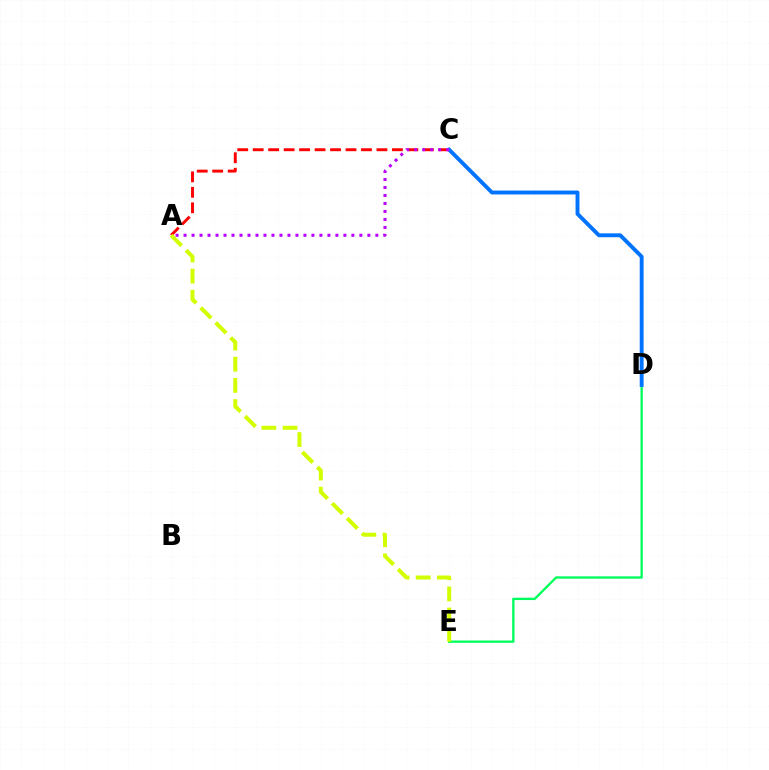{('A', 'C'): [{'color': '#ff0000', 'line_style': 'dashed', 'thickness': 2.1}, {'color': '#b900ff', 'line_style': 'dotted', 'thickness': 2.17}], ('D', 'E'): [{'color': '#00ff5c', 'line_style': 'solid', 'thickness': 1.68}], ('A', 'E'): [{'color': '#d1ff00', 'line_style': 'dashed', 'thickness': 2.87}], ('C', 'D'): [{'color': '#0074ff', 'line_style': 'solid', 'thickness': 2.8}]}